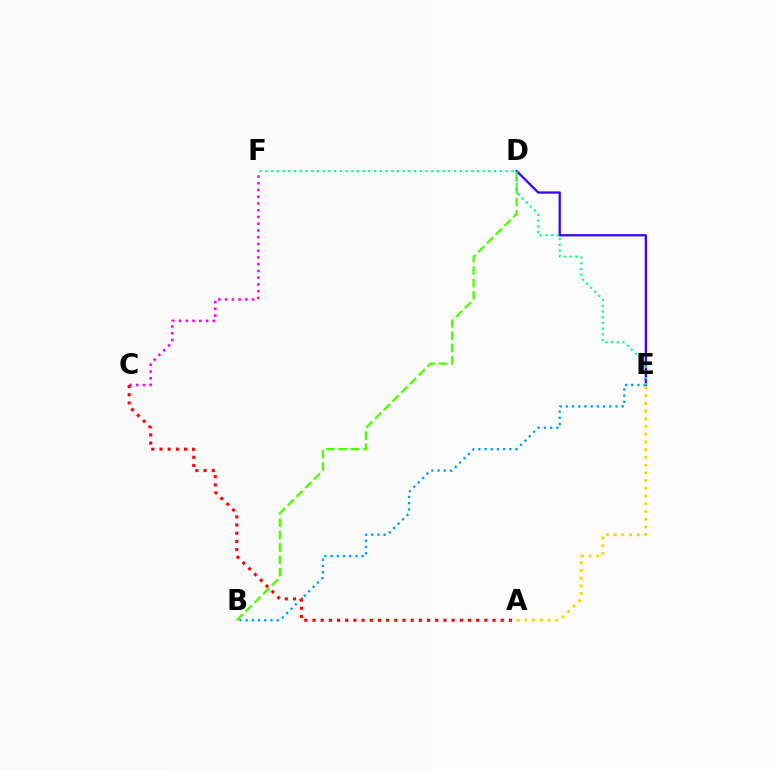{('C', 'F'): [{'color': '#ff00ed', 'line_style': 'dotted', 'thickness': 1.83}], ('B', 'D'): [{'color': '#4fff00', 'line_style': 'dashed', 'thickness': 1.68}], ('D', 'E'): [{'color': '#3700ff', 'line_style': 'solid', 'thickness': 1.62}], ('B', 'E'): [{'color': '#009eff', 'line_style': 'dotted', 'thickness': 1.68}], ('A', 'C'): [{'color': '#ff0000', 'line_style': 'dotted', 'thickness': 2.22}], ('A', 'E'): [{'color': '#ffd500', 'line_style': 'dotted', 'thickness': 2.1}], ('E', 'F'): [{'color': '#00ff86', 'line_style': 'dotted', 'thickness': 1.55}]}